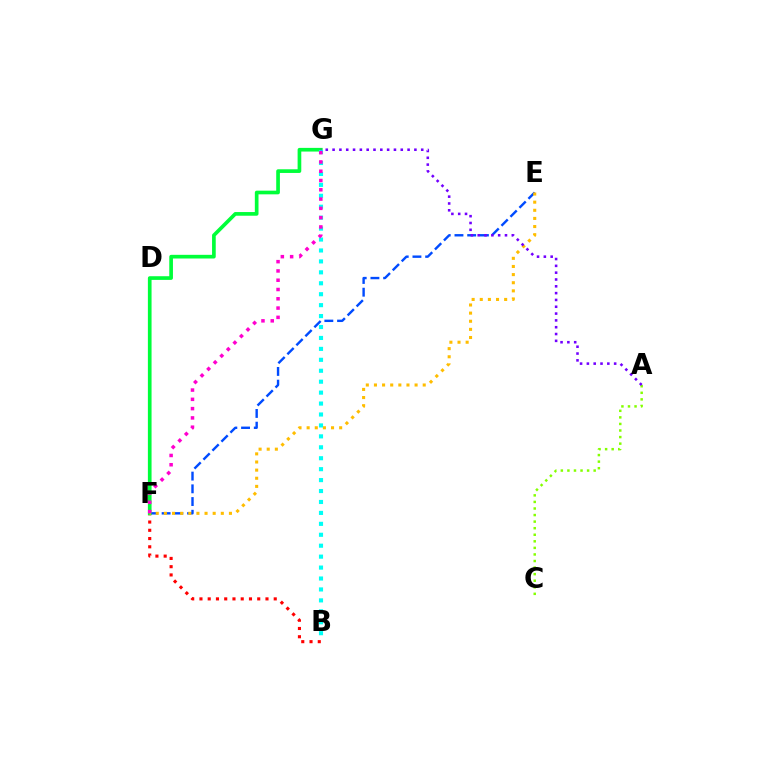{('B', 'F'): [{'color': '#ff0000', 'line_style': 'dotted', 'thickness': 2.24}], ('A', 'C'): [{'color': '#84ff00', 'line_style': 'dotted', 'thickness': 1.78}], ('E', 'F'): [{'color': '#004bff', 'line_style': 'dashed', 'thickness': 1.73}, {'color': '#ffbd00', 'line_style': 'dotted', 'thickness': 2.21}], ('F', 'G'): [{'color': '#00ff39', 'line_style': 'solid', 'thickness': 2.65}, {'color': '#ff00cf', 'line_style': 'dotted', 'thickness': 2.52}], ('B', 'G'): [{'color': '#00fff6', 'line_style': 'dotted', 'thickness': 2.97}], ('A', 'G'): [{'color': '#7200ff', 'line_style': 'dotted', 'thickness': 1.85}]}